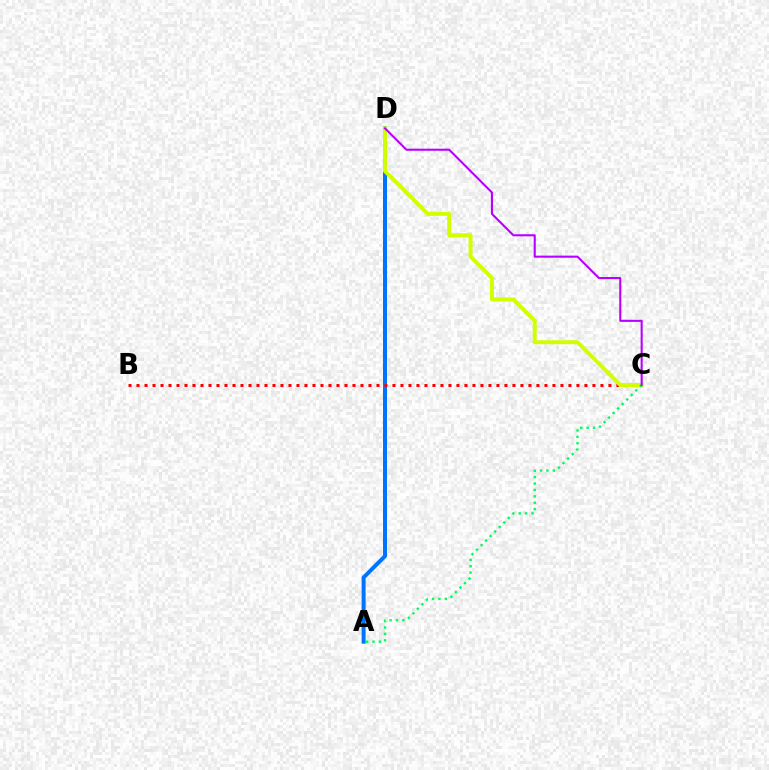{('A', 'D'): [{'color': '#0074ff', 'line_style': 'solid', 'thickness': 2.87}], ('B', 'C'): [{'color': '#ff0000', 'line_style': 'dotted', 'thickness': 2.17}], ('C', 'D'): [{'color': '#d1ff00', 'line_style': 'solid', 'thickness': 2.84}, {'color': '#b900ff', 'line_style': 'solid', 'thickness': 1.5}], ('A', 'C'): [{'color': '#00ff5c', 'line_style': 'dotted', 'thickness': 1.74}]}